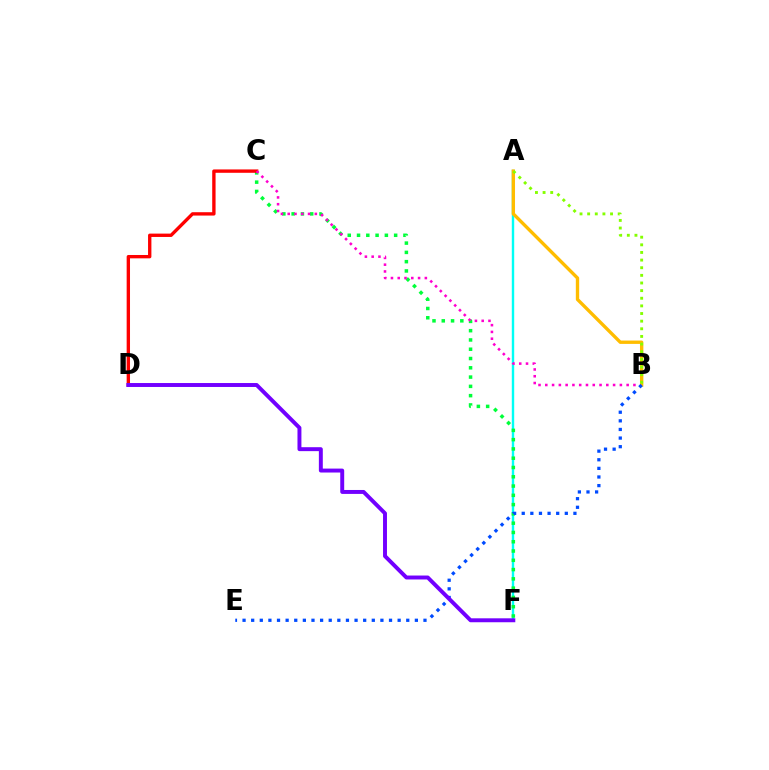{('A', 'F'): [{'color': '#00fff6', 'line_style': 'solid', 'thickness': 1.73}], ('C', 'F'): [{'color': '#00ff39', 'line_style': 'dotted', 'thickness': 2.52}], ('C', 'D'): [{'color': '#ff0000', 'line_style': 'solid', 'thickness': 2.42}], ('B', 'C'): [{'color': '#ff00cf', 'line_style': 'dotted', 'thickness': 1.84}], ('A', 'B'): [{'color': '#ffbd00', 'line_style': 'solid', 'thickness': 2.42}, {'color': '#84ff00', 'line_style': 'dotted', 'thickness': 2.07}], ('B', 'E'): [{'color': '#004bff', 'line_style': 'dotted', 'thickness': 2.34}], ('D', 'F'): [{'color': '#7200ff', 'line_style': 'solid', 'thickness': 2.83}]}